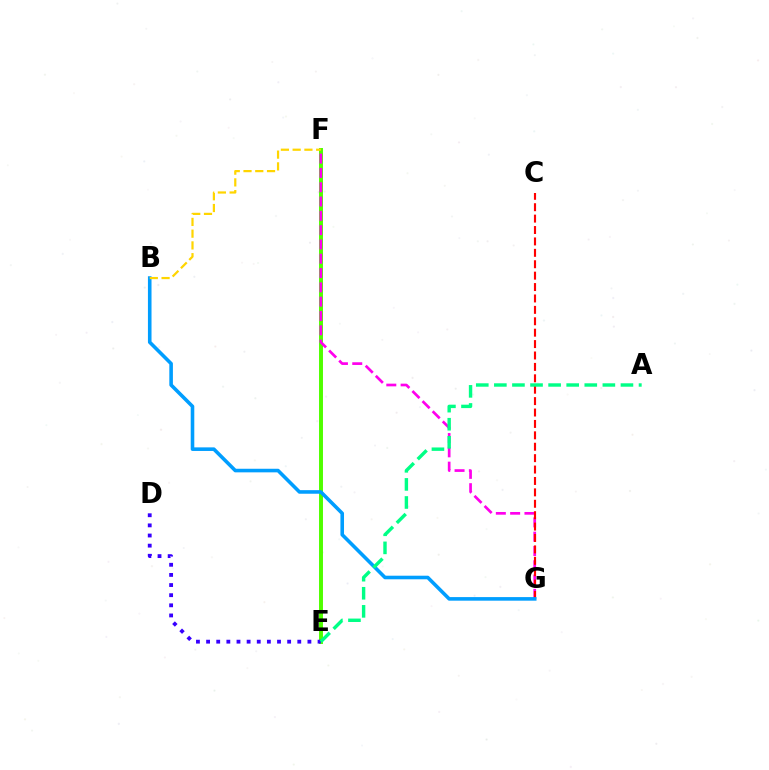{('E', 'F'): [{'color': '#4fff00', 'line_style': 'solid', 'thickness': 2.84}], ('F', 'G'): [{'color': '#ff00ed', 'line_style': 'dashed', 'thickness': 1.94}], ('C', 'G'): [{'color': '#ff0000', 'line_style': 'dashed', 'thickness': 1.55}], ('D', 'E'): [{'color': '#3700ff', 'line_style': 'dotted', 'thickness': 2.75}], ('B', 'G'): [{'color': '#009eff', 'line_style': 'solid', 'thickness': 2.58}], ('B', 'F'): [{'color': '#ffd500', 'line_style': 'dashed', 'thickness': 1.6}], ('A', 'E'): [{'color': '#00ff86', 'line_style': 'dashed', 'thickness': 2.46}]}